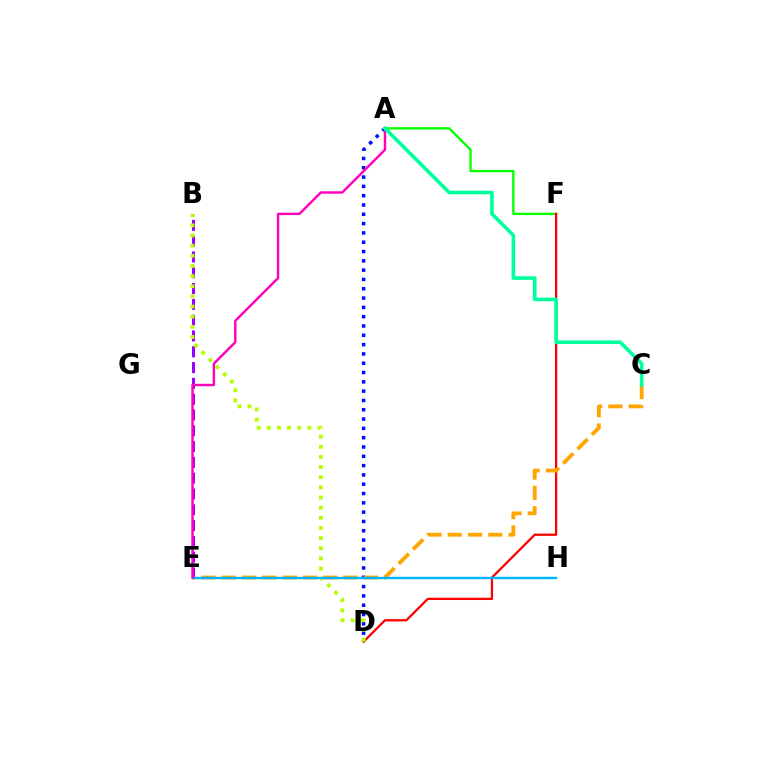{('A', 'D'): [{'color': '#0010ff', 'line_style': 'dotted', 'thickness': 2.53}], ('A', 'F'): [{'color': '#08ff00', 'line_style': 'solid', 'thickness': 1.69}], ('D', 'F'): [{'color': '#ff0000', 'line_style': 'solid', 'thickness': 1.62}], ('C', 'E'): [{'color': '#ffa500', 'line_style': 'dashed', 'thickness': 2.76}], ('B', 'E'): [{'color': '#9b00ff', 'line_style': 'dashed', 'thickness': 2.15}], ('B', 'D'): [{'color': '#b3ff00', 'line_style': 'dotted', 'thickness': 2.76}], ('E', 'H'): [{'color': '#00b5ff', 'line_style': 'solid', 'thickness': 1.73}], ('A', 'E'): [{'color': '#ff00bd', 'line_style': 'solid', 'thickness': 1.74}], ('A', 'C'): [{'color': '#00ff9d', 'line_style': 'solid', 'thickness': 2.59}]}